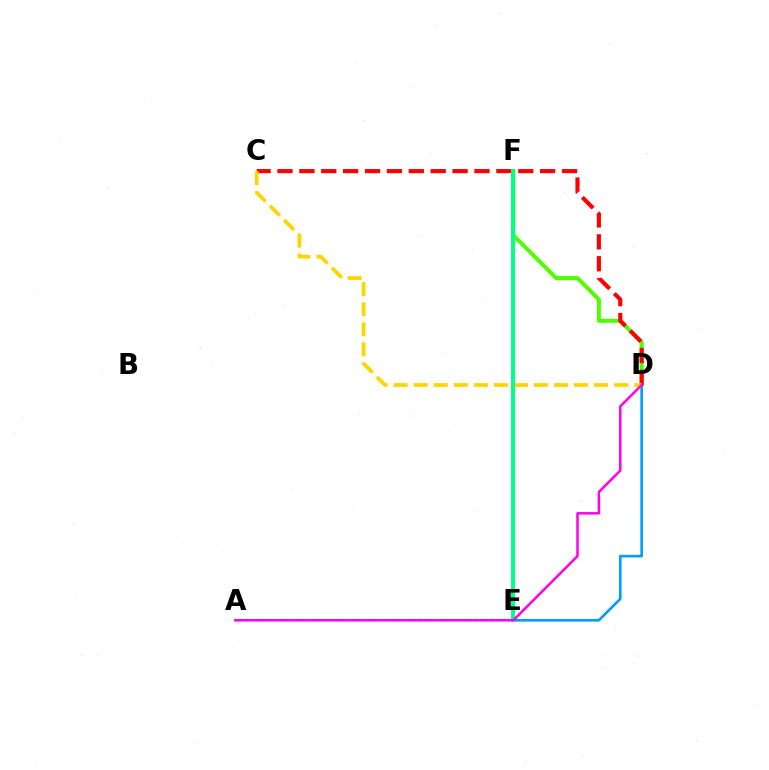{('D', 'F'): [{'color': '#4fff00', 'line_style': 'solid', 'thickness': 2.88}], ('A', 'E'): [{'color': '#3700ff', 'line_style': 'dotted', 'thickness': 1.51}], ('D', 'E'): [{'color': '#009eff', 'line_style': 'solid', 'thickness': 1.9}], ('C', 'D'): [{'color': '#ff0000', 'line_style': 'dashed', 'thickness': 2.97}, {'color': '#ffd500', 'line_style': 'dashed', 'thickness': 2.72}], ('E', 'F'): [{'color': '#00ff86', 'line_style': 'solid', 'thickness': 2.81}], ('A', 'D'): [{'color': '#ff00ed', 'line_style': 'solid', 'thickness': 1.8}]}